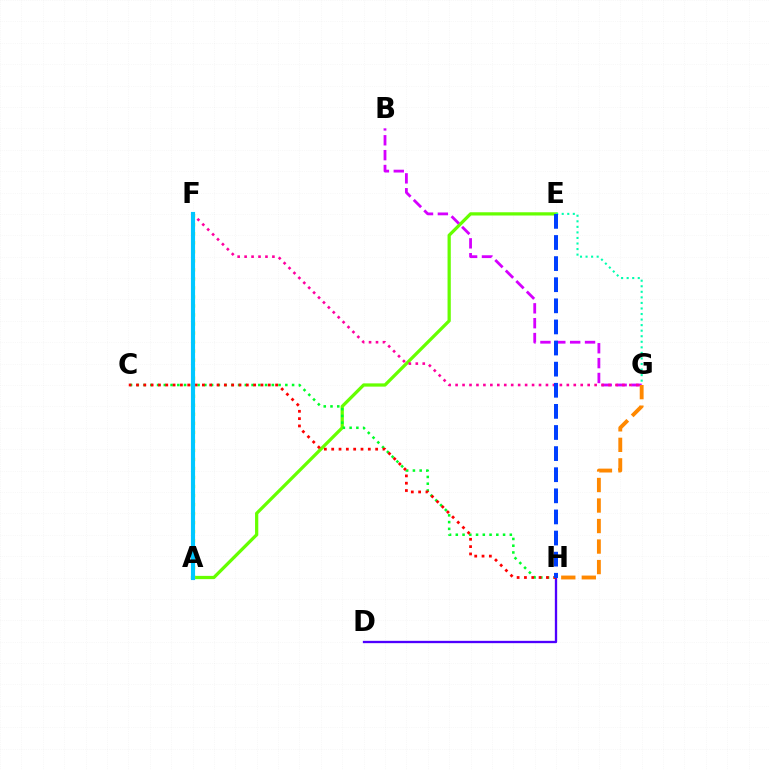{('A', 'E'): [{'color': '#66ff00', 'line_style': 'solid', 'thickness': 2.34}], ('C', 'H'): [{'color': '#00ff27', 'line_style': 'dotted', 'thickness': 1.83}, {'color': '#ff0000', 'line_style': 'dotted', 'thickness': 1.99}], ('B', 'G'): [{'color': '#d600ff', 'line_style': 'dashed', 'thickness': 2.02}], ('F', 'G'): [{'color': '#ff00a0', 'line_style': 'dotted', 'thickness': 1.89}], ('D', 'H'): [{'color': '#4f00ff', 'line_style': 'solid', 'thickness': 1.67}], ('E', 'G'): [{'color': '#00ffaf', 'line_style': 'dotted', 'thickness': 1.51}], ('E', 'H'): [{'color': '#003fff', 'line_style': 'dashed', 'thickness': 2.87}], ('A', 'F'): [{'color': '#eeff00', 'line_style': 'dotted', 'thickness': 2.45}, {'color': '#00c7ff', 'line_style': 'solid', 'thickness': 2.98}], ('G', 'H'): [{'color': '#ff8800', 'line_style': 'dashed', 'thickness': 2.79}]}